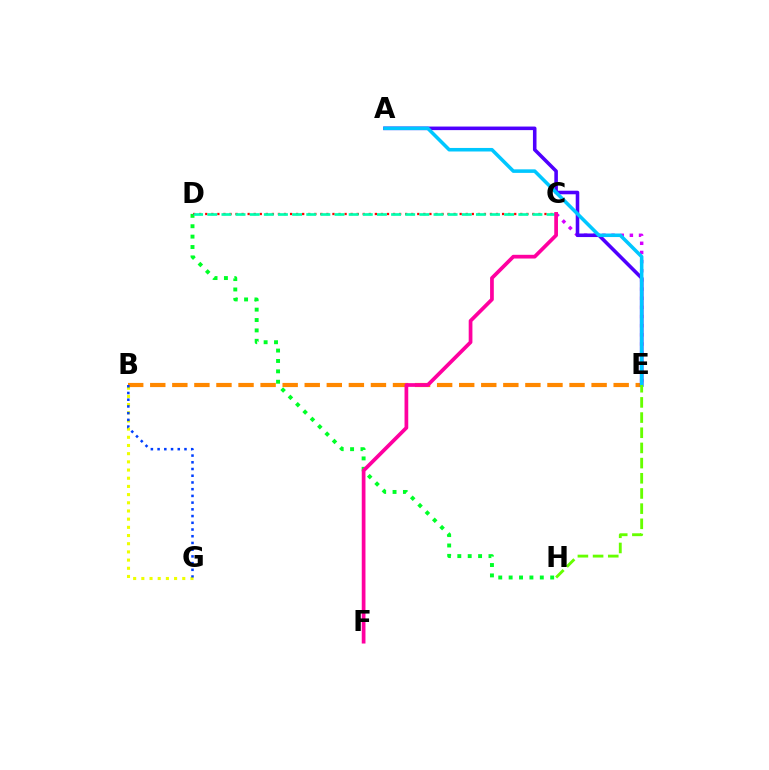{('B', 'E'): [{'color': '#ff8800', 'line_style': 'dashed', 'thickness': 3.0}], ('C', 'E'): [{'color': '#d600ff', 'line_style': 'dotted', 'thickness': 2.49}], ('B', 'G'): [{'color': '#eeff00', 'line_style': 'dotted', 'thickness': 2.22}, {'color': '#003fff', 'line_style': 'dotted', 'thickness': 1.83}], ('A', 'E'): [{'color': '#4f00ff', 'line_style': 'solid', 'thickness': 2.57}, {'color': '#00c7ff', 'line_style': 'solid', 'thickness': 2.55}], ('E', 'H'): [{'color': '#66ff00', 'line_style': 'dashed', 'thickness': 2.06}], ('D', 'H'): [{'color': '#00ff27', 'line_style': 'dotted', 'thickness': 2.82}], ('C', 'D'): [{'color': '#ff0000', 'line_style': 'dotted', 'thickness': 1.65}, {'color': '#00ffaf', 'line_style': 'dashed', 'thickness': 1.92}], ('C', 'F'): [{'color': '#ff00a0', 'line_style': 'solid', 'thickness': 2.68}]}